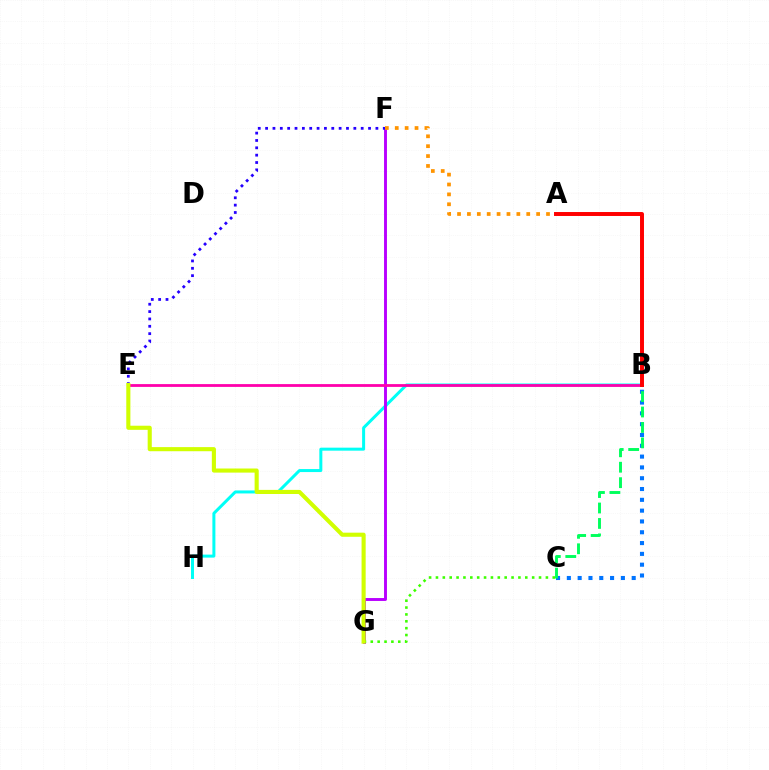{('B', 'C'): [{'color': '#0074ff', 'line_style': 'dotted', 'thickness': 2.94}, {'color': '#00ff5c', 'line_style': 'dashed', 'thickness': 2.1}], ('B', 'H'): [{'color': '#00fff6', 'line_style': 'solid', 'thickness': 2.16}], ('F', 'G'): [{'color': '#b900ff', 'line_style': 'solid', 'thickness': 2.1}], ('B', 'E'): [{'color': '#ff00ac', 'line_style': 'solid', 'thickness': 2.02}], ('C', 'G'): [{'color': '#3dff00', 'line_style': 'dotted', 'thickness': 1.87}], ('E', 'F'): [{'color': '#2500ff', 'line_style': 'dotted', 'thickness': 2.0}], ('A', 'F'): [{'color': '#ff9400', 'line_style': 'dotted', 'thickness': 2.69}], ('A', 'B'): [{'color': '#ff0000', 'line_style': 'solid', 'thickness': 2.85}], ('E', 'G'): [{'color': '#d1ff00', 'line_style': 'solid', 'thickness': 2.96}]}